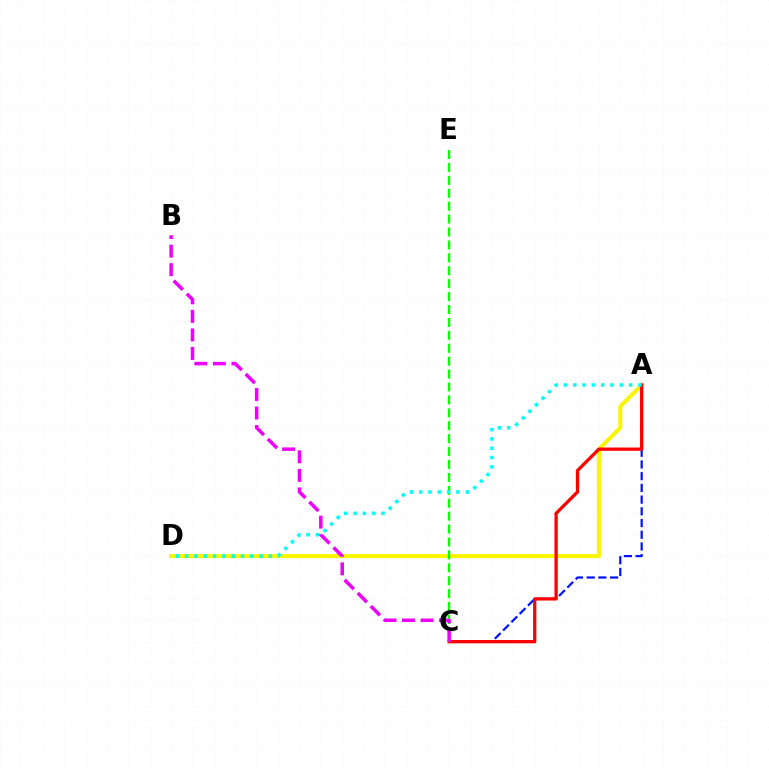{('A', 'C'): [{'color': '#0010ff', 'line_style': 'dashed', 'thickness': 1.59}, {'color': '#ff0000', 'line_style': 'solid', 'thickness': 2.37}], ('A', 'D'): [{'color': '#fcf500', 'line_style': 'solid', 'thickness': 2.92}, {'color': '#00fff6', 'line_style': 'dotted', 'thickness': 2.53}], ('C', 'E'): [{'color': '#08ff00', 'line_style': 'dashed', 'thickness': 1.75}], ('B', 'C'): [{'color': '#ee00ff', 'line_style': 'dashed', 'thickness': 2.52}]}